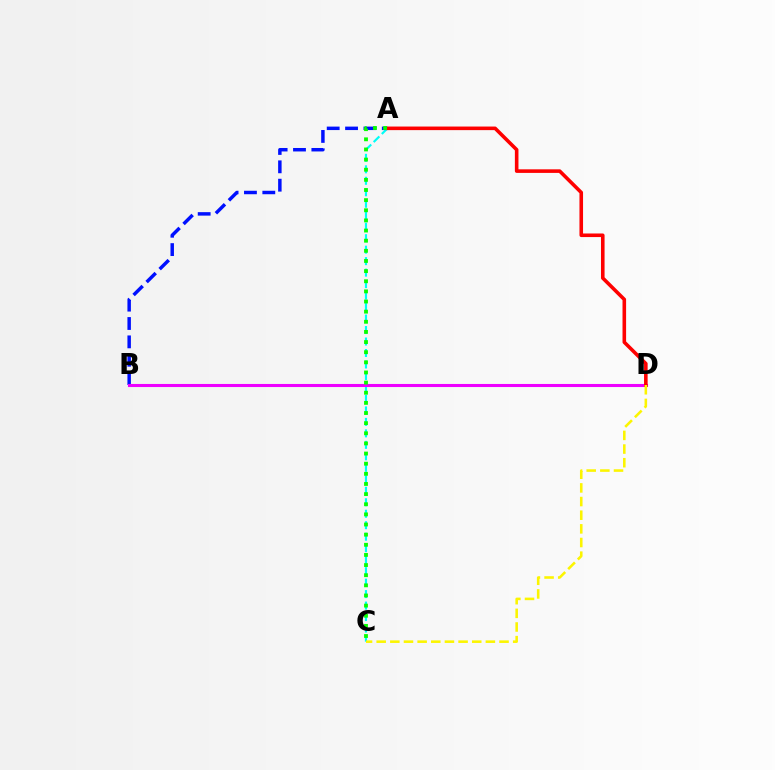{('A', 'C'): [{'color': '#00fff6', 'line_style': 'dashed', 'thickness': 1.56}, {'color': '#08ff00', 'line_style': 'dotted', 'thickness': 2.75}], ('A', 'B'): [{'color': '#0010ff', 'line_style': 'dashed', 'thickness': 2.49}], ('B', 'D'): [{'color': '#ee00ff', 'line_style': 'solid', 'thickness': 2.22}], ('A', 'D'): [{'color': '#ff0000', 'line_style': 'solid', 'thickness': 2.58}], ('C', 'D'): [{'color': '#fcf500', 'line_style': 'dashed', 'thickness': 1.85}]}